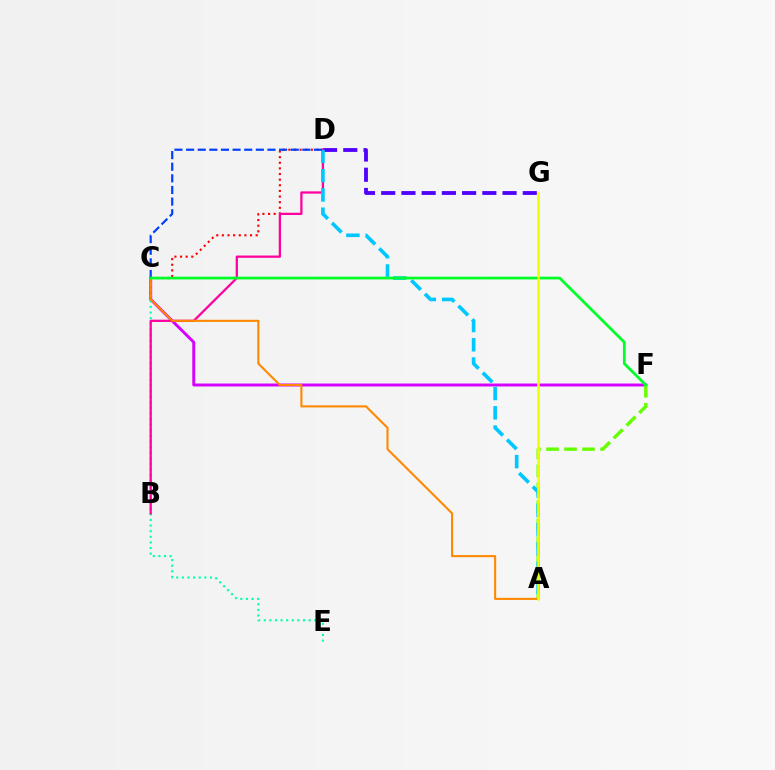{('C', 'F'): [{'color': '#d600ff', 'line_style': 'solid', 'thickness': 2.12}, {'color': '#00ff27', 'line_style': 'solid', 'thickness': 1.98}], ('C', 'D'): [{'color': '#ff0000', 'line_style': 'dotted', 'thickness': 1.53}, {'color': '#003fff', 'line_style': 'dashed', 'thickness': 1.58}], ('C', 'E'): [{'color': '#00ffaf', 'line_style': 'dotted', 'thickness': 1.52}], ('D', 'G'): [{'color': '#4f00ff', 'line_style': 'dashed', 'thickness': 2.75}], ('A', 'F'): [{'color': '#66ff00', 'line_style': 'dashed', 'thickness': 2.45}], ('B', 'D'): [{'color': '#ff00a0', 'line_style': 'solid', 'thickness': 1.63}], ('A', 'C'): [{'color': '#ff8800', 'line_style': 'solid', 'thickness': 1.5}], ('A', 'D'): [{'color': '#00c7ff', 'line_style': 'dashed', 'thickness': 2.61}], ('A', 'G'): [{'color': '#eeff00', 'line_style': 'solid', 'thickness': 1.83}]}